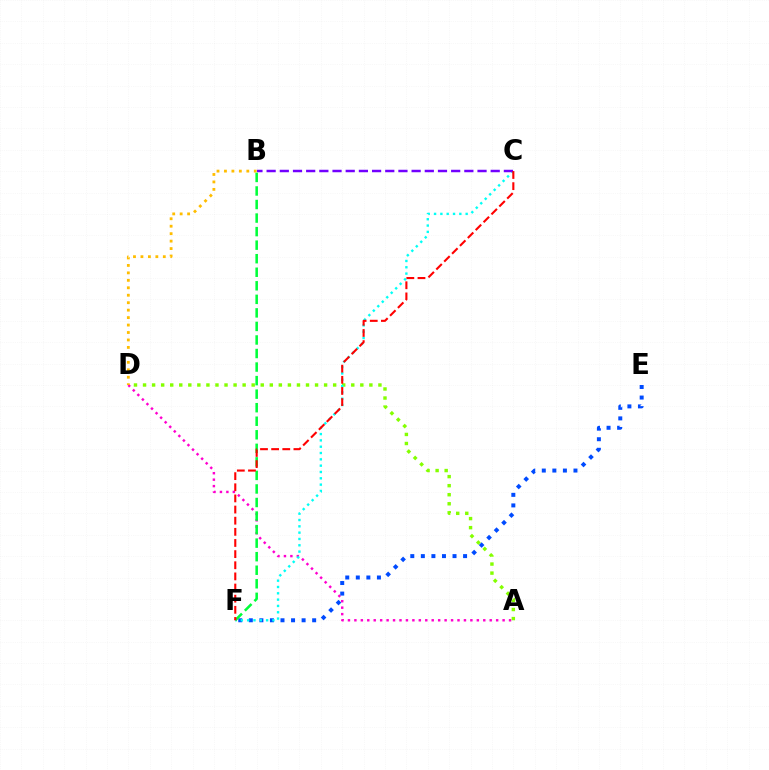{('A', 'D'): [{'color': '#ff00cf', 'line_style': 'dotted', 'thickness': 1.75}, {'color': '#84ff00', 'line_style': 'dotted', 'thickness': 2.46}], ('B', 'D'): [{'color': '#ffbd00', 'line_style': 'dotted', 'thickness': 2.03}], ('E', 'F'): [{'color': '#004bff', 'line_style': 'dotted', 'thickness': 2.87}], ('C', 'F'): [{'color': '#00fff6', 'line_style': 'dotted', 'thickness': 1.72}, {'color': '#ff0000', 'line_style': 'dashed', 'thickness': 1.51}], ('B', 'C'): [{'color': '#7200ff', 'line_style': 'dashed', 'thickness': 1.79}], ('B', 'F'): [{'color': '#00ff39', 'line_style': 'dashed', 'thickness': 1.84}]}